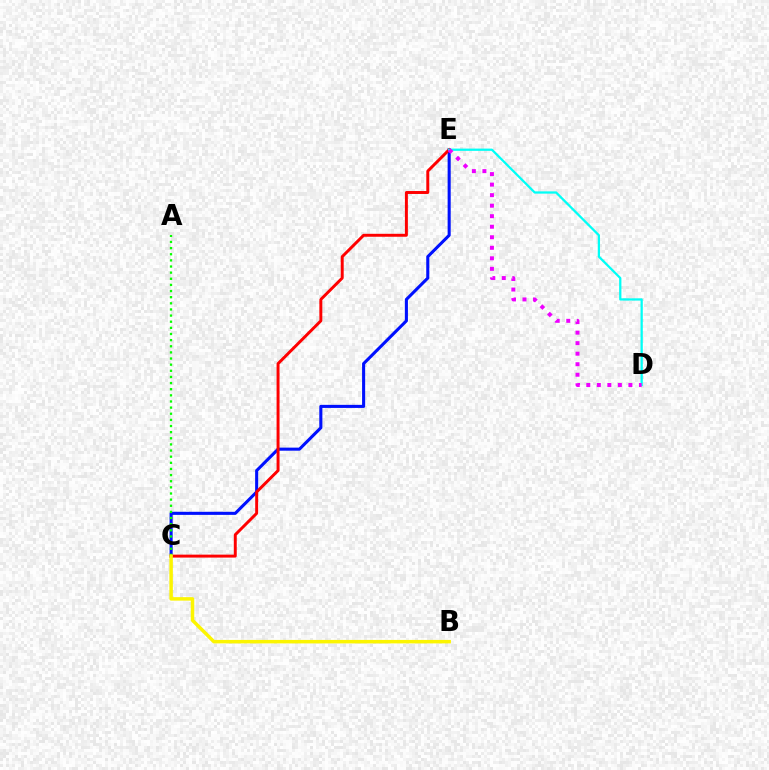{('C', 'E'): [{'color': '#0010ff', 'line_style': 'solid', 'thickness': 2.21}, {'color': '#ff0000', 'line_style': 'solid', 'thickness': 2.12}], ('D', 'E'): [{'color': '#00fff6', 'line_style': 'solid', 'thickness': 1.63}, {'color': '#ee00ff', 'line_style': 'dotted', 'thickness': 2.86}], ('A', 'C'): [{'color': '#08ff00', 'line_style': 'dotted', 'thickness': 1.67}], ('B', 'C'): [{'color': '#fcf500', 'line_style': 'solid', 'thickness': 2.51}]}